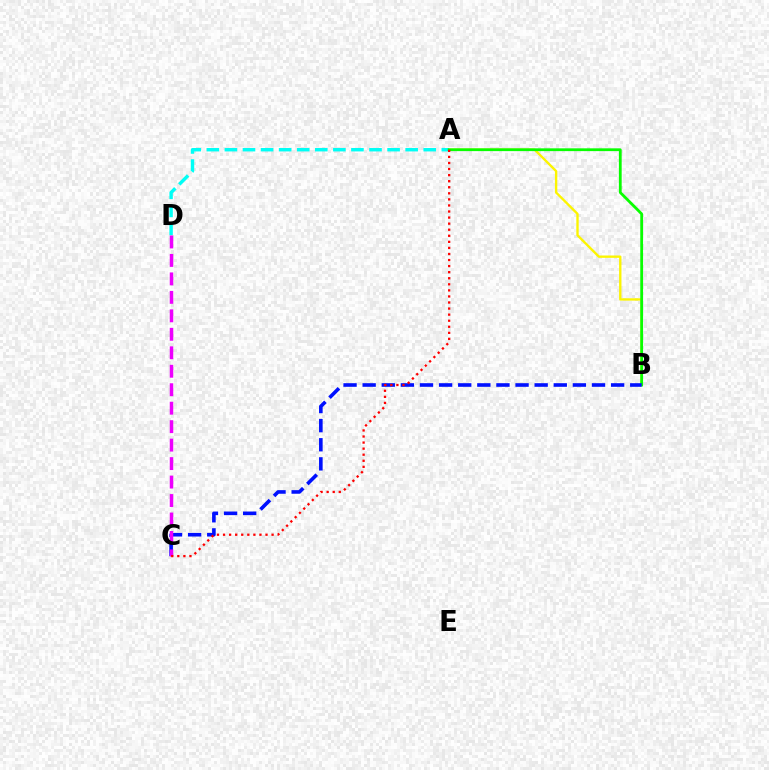{('A', 'B'): [{'color': '#fcf500', 'line_style': 'solid', 'thickness': 1.7}, {'color': '#08ff00', 'line_style': 'solid', 'thickness': 2.01}], ('A', 'D'): [{'color': '#00fff6', 'line_style': 'dashed', 'thickness': 2.46}], ('B', 'C'): [{'color': '#0010ff', 'line_style': 'dashed', 'thickness': 2.6}], ('C', 'D'): [{'color': '#ee00ff', 'line_style': 'dashed', 'thickness': 2.51}], ('A', 'C'): [{'color': '#ff0000', 'line_style': 'dotted', 'thickness': 1.65}]}